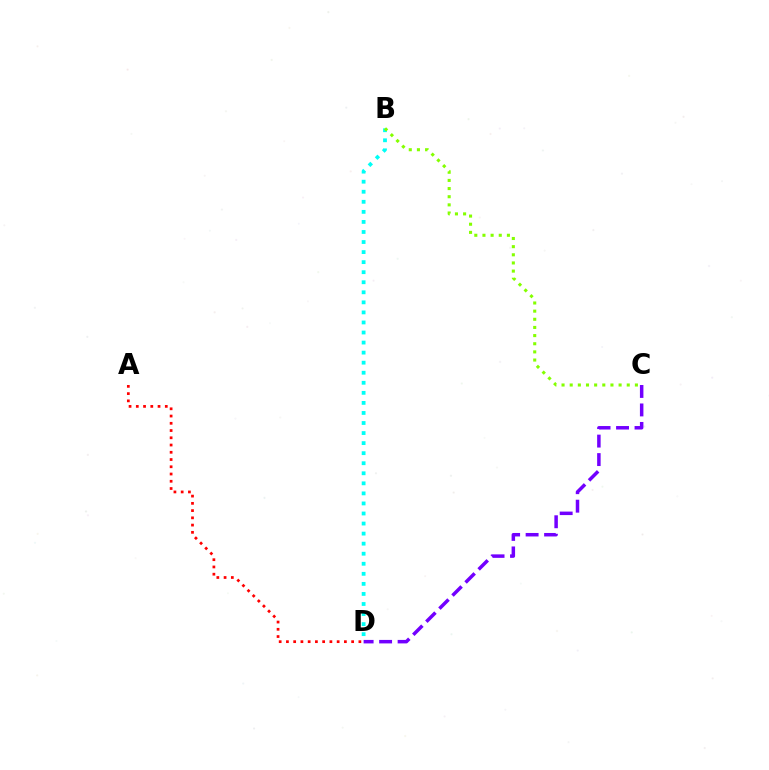{('B', 'D'): [{'color': '#00fff6', 'line_style': 'dotted', 'thickness': 2.73}], ('B', 'C'): [{'color': '#84ff00', 'line_style': 'dotted', 'thickness': 2.21}], ('C', 'D'): [{'color': '#7200ff', 'line_style': 'dashed', 'thickness': 2.51}], ('A', 'D'): [{'color': '#ff0000', 'line_style': 'dotted', 'thickness': 1.97}]}